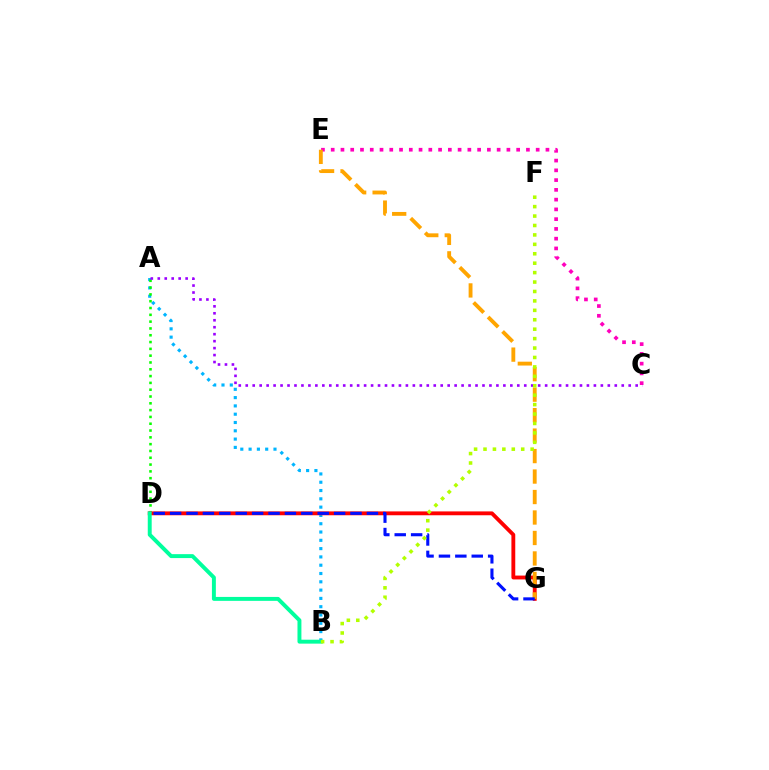{('A', 'B'): [{'color': '#00b5ff', 'line_style': 'dotted', 'thickness': 2.25}], ('A', 'D'): [{'color': '#08ff00', 'line_style': 'dotted', 'thickness': 1.85}], ('D', 'G'): [{'color': '#ff0000', 'line_style': 'solid', 'thickness': 2.77}, {'color': '#0010ff', 'line_style': 'dashed', 'thickness': 2.23}], ('B', 'D'): [{'color': '#00ff9d', 'line_style': 'solid', 'thickness': 2.83}], ('C', 'E'): [{'color': '#ff00bd', 'line_style': 'dotted', 'thickness': 2.65}], ('E', 'G'): [{'color': '#ffa500', 'line_style': 'dashed', 'thickness': 2.78}], ('A', 'C'): [{'color': '#9b00ff', 'line_style': 'dotted', 'thickness': 1.89}], ('B', 'F'): [{'color': '#b3ff00', 'line_style': 'dotted', 'thickness': 2.56}]}